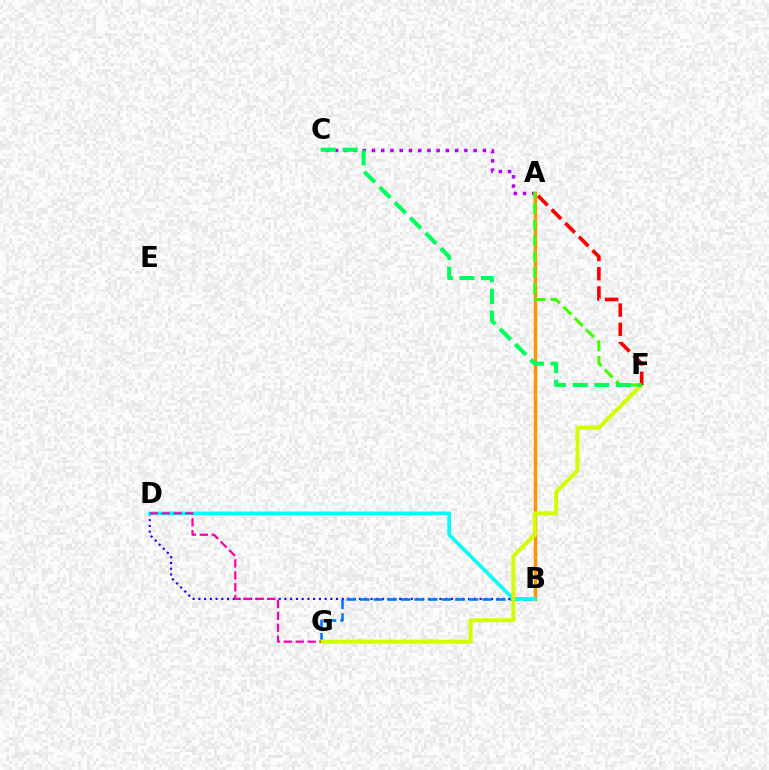{('A', 'C'): [{'color': '#b900ff', 'line_style': 'dotted', 'thickness': 2.51}], ('B', 'D'): [{'color': '#2500ff', 'line_style': 'dotted', 'thickness': 1.56}, {'color': '#00fff6', 'line_style': 'solid', 'thickness': 2.61}], ('B', 'G'): [{'color': '#0074ff', 'line_style': 'dashed', 'thickness': 1.85}], ('A', 'B'): [{'color': '#ff9400', 'line_style': 'solid', 'thickness': 2.44}], ('F', 'G'): [{'color': '#d1ff00', 'line_style': 'solid', 'thickness': 2.88}], ('A', 'F'): [{'color': '#3dff00', 'line_style': 'dashed', 'thickness': 2.17}, {'color': '#ff0000', 'line_style': 'dashed', 'thickness': 2.62}], ('D', 'G'): [{'color': '#ff00ac', 'line_style': 'dashed', 'thickness': 1.62}], ('C', 'F'): [{'color': '#00ff5c', 'line_style': 'dashed', 'thickness': 2.94}]}